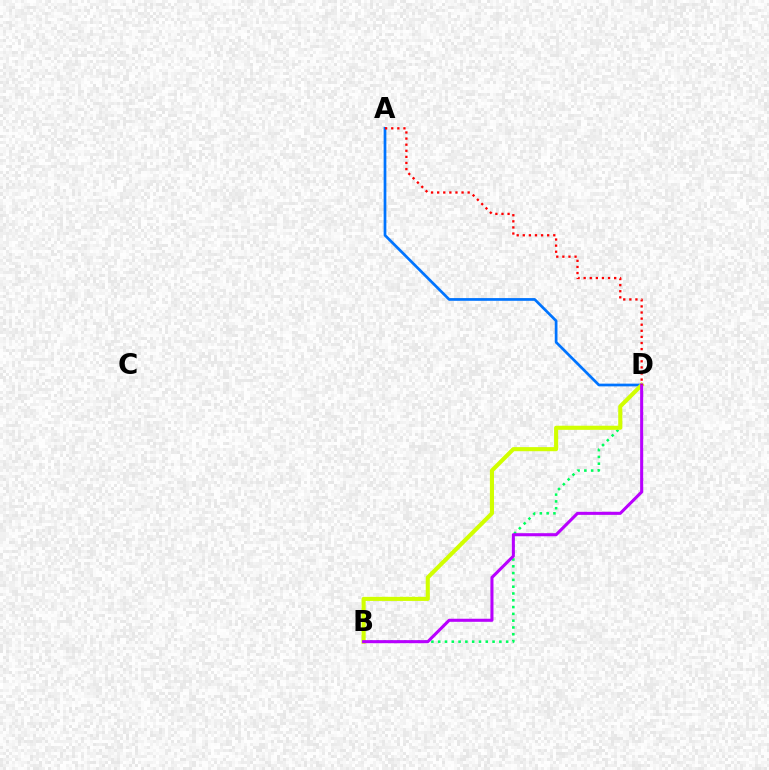{('B', 'D'): [{'color': '#00ff5c', 'line_style': 'dotted', 'thickness': 1.85}, {'color': '#d1ff00', 'line_style': 'solid', 'thickness': 2.94}, {'color': '#b900ff', 'line_style': 'solid', 'thickness': 2.21}], ('A', 'D'): [{'color': '#0074ff', 'line_style': 'solid', 'thickness': 1.96}, {'color': '#ff0000', 'line_style': 'dotted', 'thickness': 1.66}]}